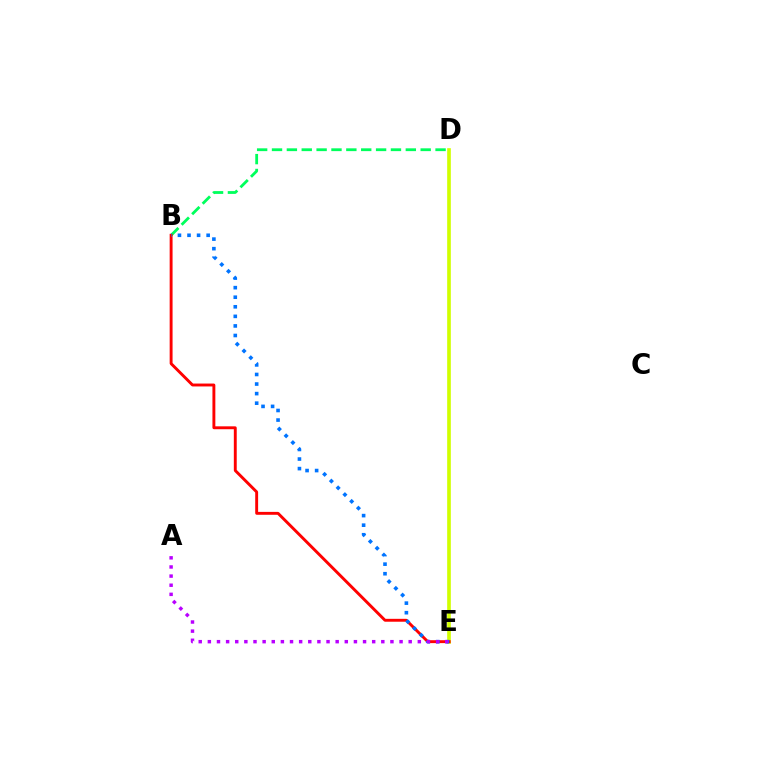{('D', 'E'): [{'color': '#d1ff00', 'line_style': 'solid', 'thickness': 2.63}], ('B', 'D'): [{'color': '#00ff5c', 'line_style': 'dashed', 'thickness': 2.02}], ('B', 'E'): [{'color': '#ff0000', 'line_style': 'solid', 'thickness': 2.09}, {'color': '#0074ff', 'line_style': 'dotted', 'thickness': 2.6}], ('A', 'E'): [{'color': '#b900ff', 'line_style': 'dotted', 'thickness': 2.48}]}